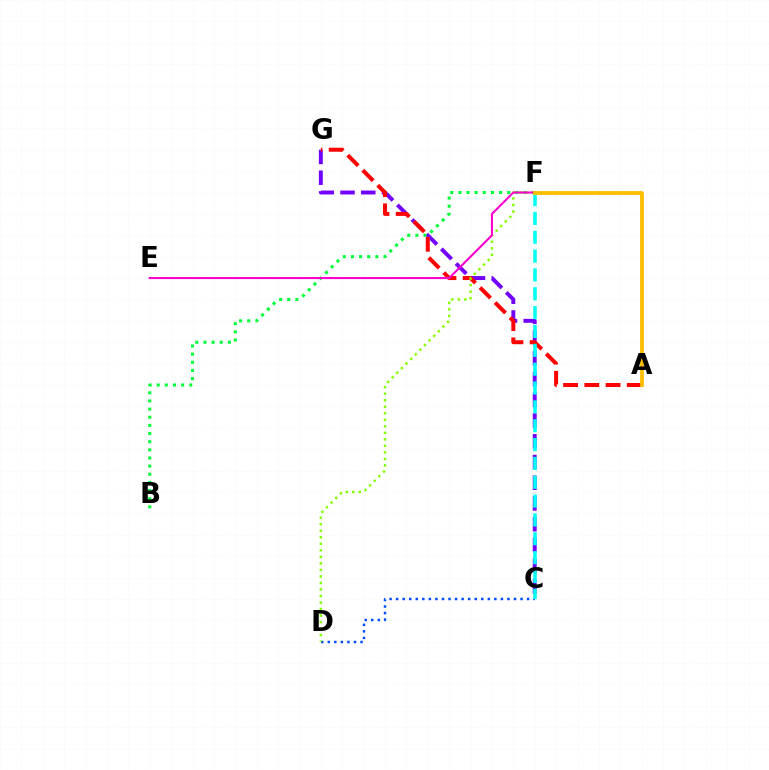{('C', 'G'): [{'color': '#7200ff', 'line_style': 'dashed', 'thickness': 2.82}], ('C', 'D'): [{'color': '#004bff', 'line_style': 'dotted', 'thickness': 1.78}], ('B', 'F'): [{'color': '#00ff39', 'line_style': 'dotted', 'thickness': 2.21}], ('A', 'G'): [{'color': '#ff0000', 'line_style': 'dashed', 'thickness': 2.88}], ('D', 'F'): [{'color': '#84ff00', 'line_style': 'dotted', 'thickness': 1.77}], ('C', 'F'): [{'color': '#00fff6', 'line_style': 'dashed', 'thickness': 2.56}], ('E', 'F'): [{'color': '#ff00cf', 'line_style': 'solid', 'thickness': 1.51}], ('A', 'F'): [{'color': '#ffbd00', 'line_style': 'solid', 'thickness': 2.72}]}